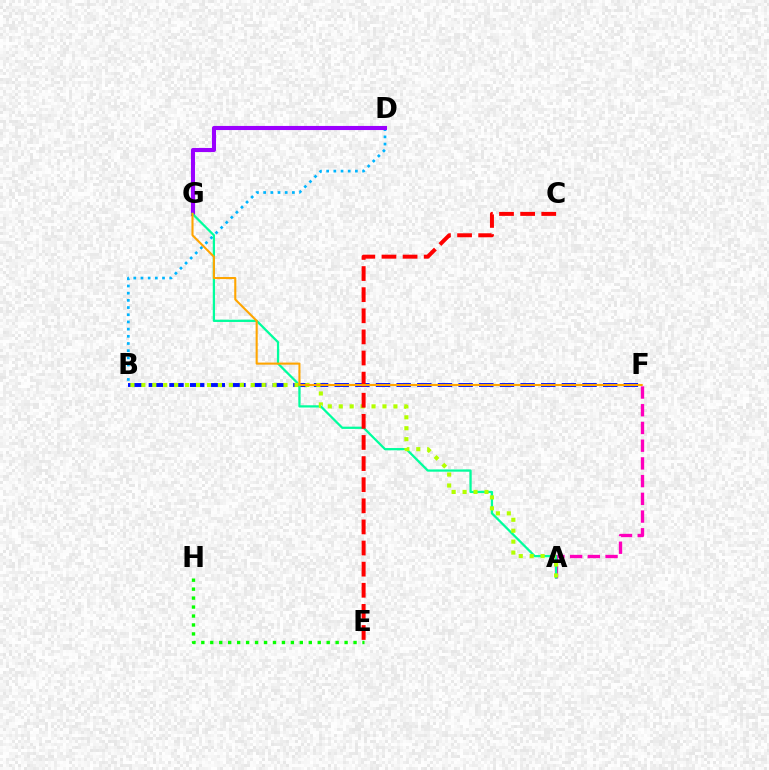{('E', 'H'): [{'color': '#08ff00', 'line_style': 'dotted', 'thickness': 2.43}], ('B', 'D'): [{'color': '#00b5ff', 'line_style': 'dotted', 'thickness': 1.95}], ('A', 'F'): [{'color': '#ff00bd', 'line_style': 'dashed', 'thickness': 2.41}], ('D', 'G'): [{'color': '#9b00ff', 'line_style': 'solid', 'thickness': 2.94}], ('B', 'F'): [{'color': '#0010ff', 'line_style': 'dashed', 'thickness': 2.81}], ('A', 'G'): [{'color': '#00ff9d', 'line_style': 'solid', 'thickness': 1.62}], ('A', 'B'): [{'color': '#b3ff00', 'line_style': 'dotted', 'thickness': 2.97}], ('C', 'E'): [{'color': '#ff0000', 'line_style': 'dashed', 'thickness': 2.87}], ('F', 'G'): [{'color': '#ffa500', 'line_style': 'solid', 'thickness': 1.51}]}